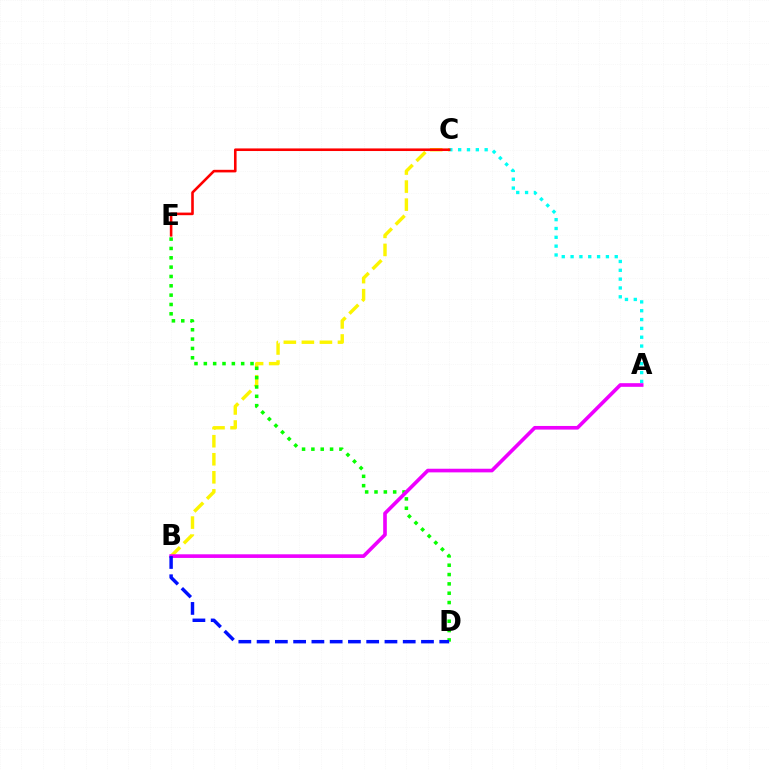{('B', 'C'): [{'color': '#fcf500', 'line_style': 'dashed', 'thickness': 2.45}], ('D', 'E'): [{'color': '#08ff00', 'line_style': 'dotted', 'thickness': 2.54}], ('A', 'B'): [{'color': '#ee00ff', 'line_style': 'solid', 'thickness': 2.62}], ('B', 'D'): [{'color': '#0010ff', 'line_style': 'dashed', 'thickness': 2.48}], ('A', 'C'): [{'color': '#00fff6', 'line_style': 'dotted', 'thickness': 2.4}], ('C', 'E'): [{'color': '#ff0000', 'line_style': 'solid', 'thickness': 1.87}]}